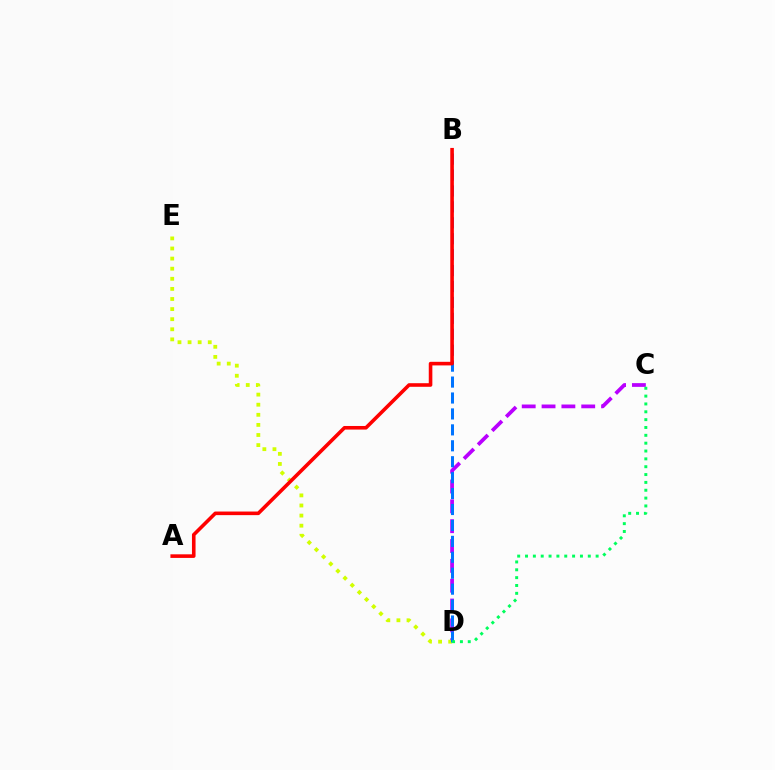{('C', 'D'): [{'color': '#b900ff', 'line_style': 'dashed', 'thickness': 2.69}, {'color': '#00ff5c', 'line_style': 'dotted', 'thickness': 2.13}], ('D', 'E'): [{'color': '#d1ff00', 'line_style': 'dotted', 'thickness': 2.74}], ('B', 'D'): [{'color': '#0074ff', 'line_style': 'dashed', 'thickness': 2.16}], ('A', 'B'): [{'color': '#ff0000', 'line_style': 'solid', 'thickness': 2.59}]}